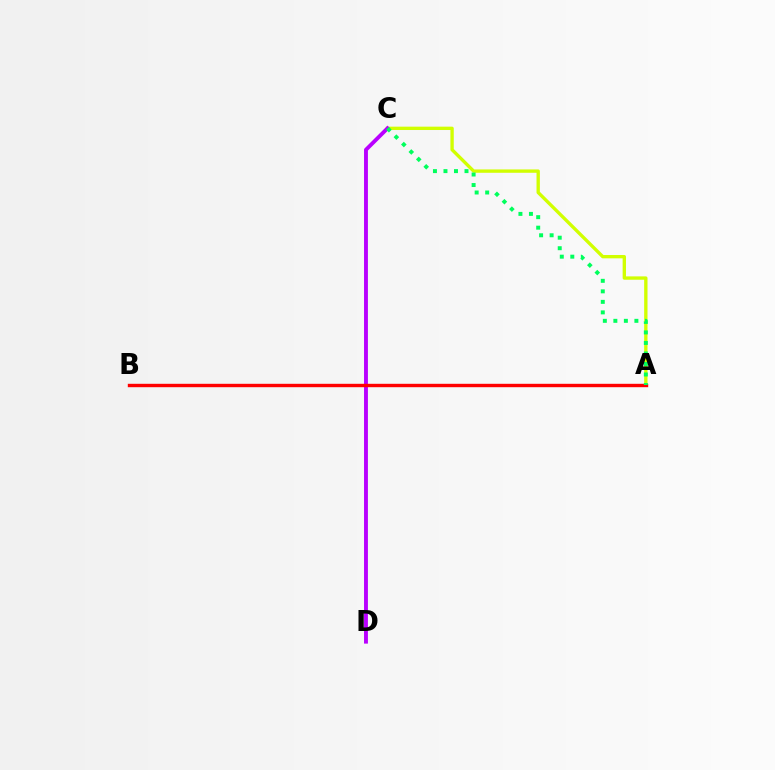{('A', 'C'): [{'color': '#d1ff00', 'line_style': 'solid', 'thickness': 2.41}, {'color': '#00ff5c', 'line_style': 'dotted', 'thickness': 2.86}], ('A', 'B'): [{'color': '#0074ff', 'line_style': 'dotted', 'thickness': 2.03}, {'color': '#ff0000', 'line_style': 'solid', 'thickness': 2.45}], ('C', 'D'): [{'color': '#b900ff', 'line_style': 'solid', 'thickness': 2.79}]}